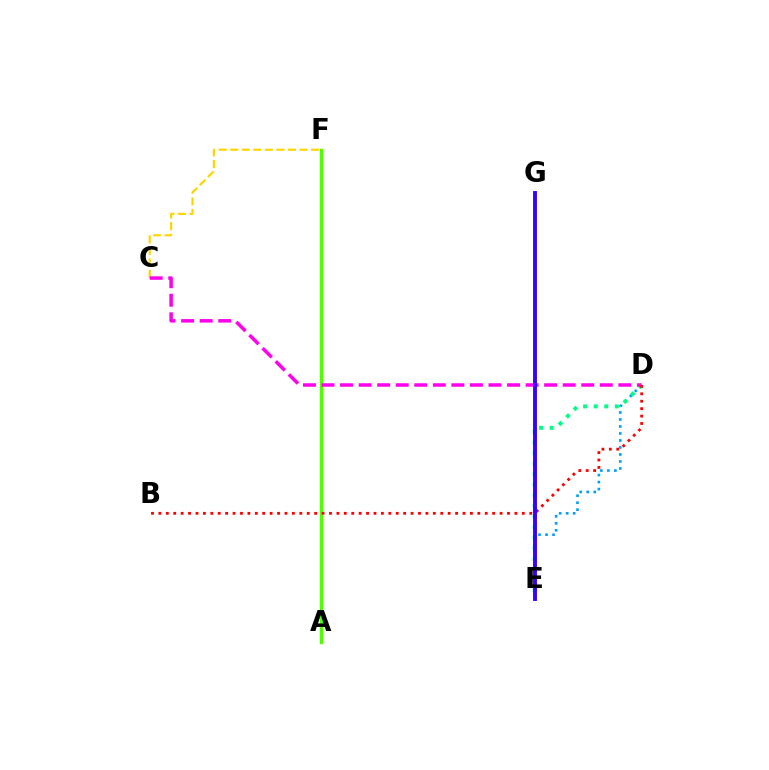{('C', 'F'): [{'color': '#ffd500', 'line_style': 'dashed', 'thickness': 1.57}], ('D', 'E'): [{'color': '#009eff', 'line_style': 'dotted', 'thickness': 1.9}, {'color': '#00ff86', 'line_style': 'dotted', 'thickness': 2.87}], ('A', 'F'): [{'color': '#4fff00', 'line_style': 'solid', 'thickness': 2.43}], ('C', 'D'): [{'color': '#ff00ed', 'line_style': 'dashed', 'thickness': 2.52}], ('B', 'D'): [{'color': '#ff0000', 'line_style': 'dotted', 'thickness': 2.02}], ('E', 'G'): [{'color': '#3700ff', 'line_style': 'solid', 'thickness': 2.79}]}